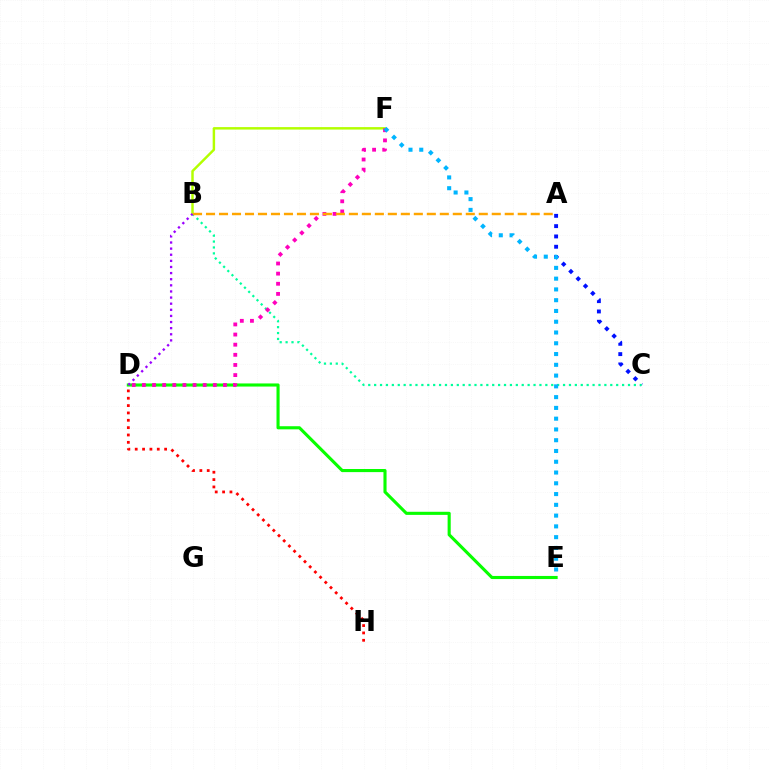{('D', 'H'): [{'color': '#ff0000', 'line_style': 'dotted', 'thickness': 2.0}], ('A', 'C'): [{'color': '#0010ff', 'line_style': 'dotted', 'thickness': 2.8}], ('B', 'C'): [{'color': '#00ff9d', 'line_style': 'dotted', 'thickness': 1.6}], ('D', 'E'): [{'color': '#08ff00', 'line_style': 'solid', 'thickness': 2.24}], ('B', 'F'): [{'color': '#b3ff00', 'line_style': 'solid', 'thickness': 1.77}], ('D', 'F'): [{'color': '#ff00bd', 'line_style': 'dotted', 'thickness': 2.75}], ('A', 'B'): [{'color': '#ffa500', 'line_style': 'dashed', 'thickness': 1.76}], ('B', 'D'): [{'color': '#9b00ff', 'line_style': 'dotted', 'thickness': 1.66}], ('E', 'F'): [{'color': '#00b5ff', 'line_style': 'dotted', 'thickness': 2.93}]}